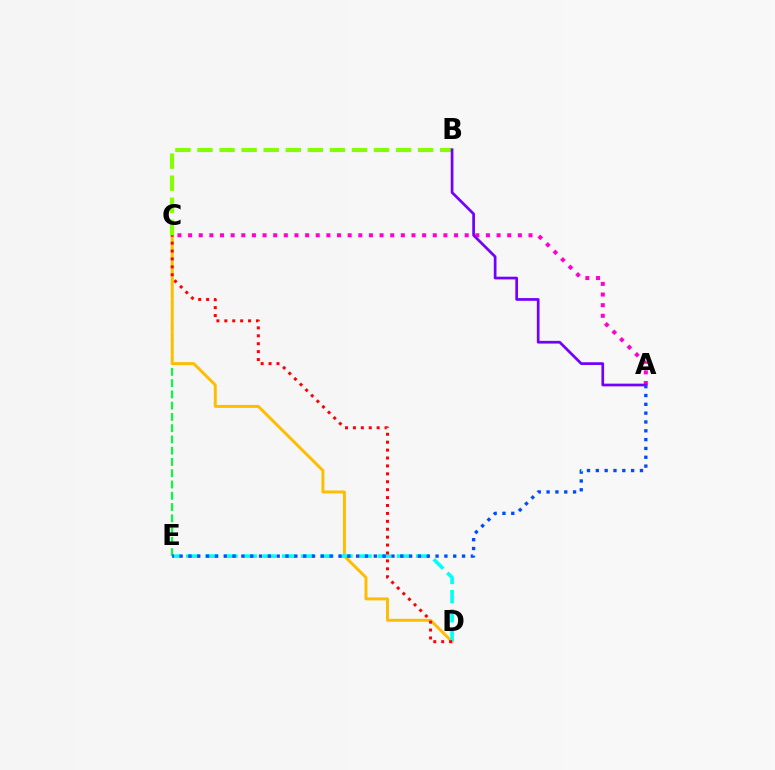{('A', 'C'): [{'color': '#ff00cf', 'line_style': 'dotted', 'thickness': 2.89}], ('C', 'E'): [{'color': '#00ff39', 'line_style': 'dashed', 'thickness': 1.53}], ('C', 'D'): [{'color': '#ffbd00', 'line_style': 'solid', 'thickness': 2.12}, {'color': '#ff0000', 'line_style': 'dotted', 'thickness': 2.15}], ('D', 'E'): [{'color': '#00fff6', 'line_style': 'dashed', 'thickness': 2.6}], ('B', 'C'): [{'color': '#84ff00', 'line_style': 'dashed', 'thickness': 3.0}], ('A', 'B'): [{'color': '#7200ff', 'line_style': 'solid', 'thickness': 1.95}], ('A', 'E'): [{'color': '#004bff', 'line_style': 'dotted', 'thickness': 2.4}]}